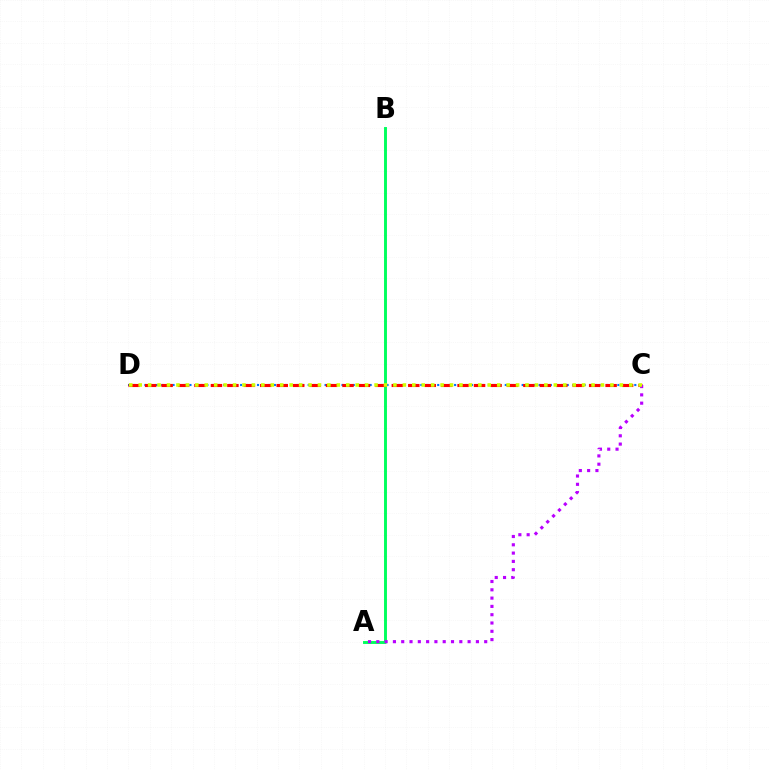{('C', 'D'): [{'color': '#0074ff', 'line_style': 'dotted', 'thickness': 1.53}, {'color': '#ff0000', 'line_style': 'dashed', 'thickness': 2.23}, {'color': '#d1ff00', 'line_style': 'dotted', 'thickness': 2.56}], ('A', 'B'): [{'color': '#00ff5c', 'line_style': 'solid', 'thickness': 2.1}], ('A', 'C'): [{'color': '#b900ff', 'line_style': 'dotted', 'thickness': 2.25}]}